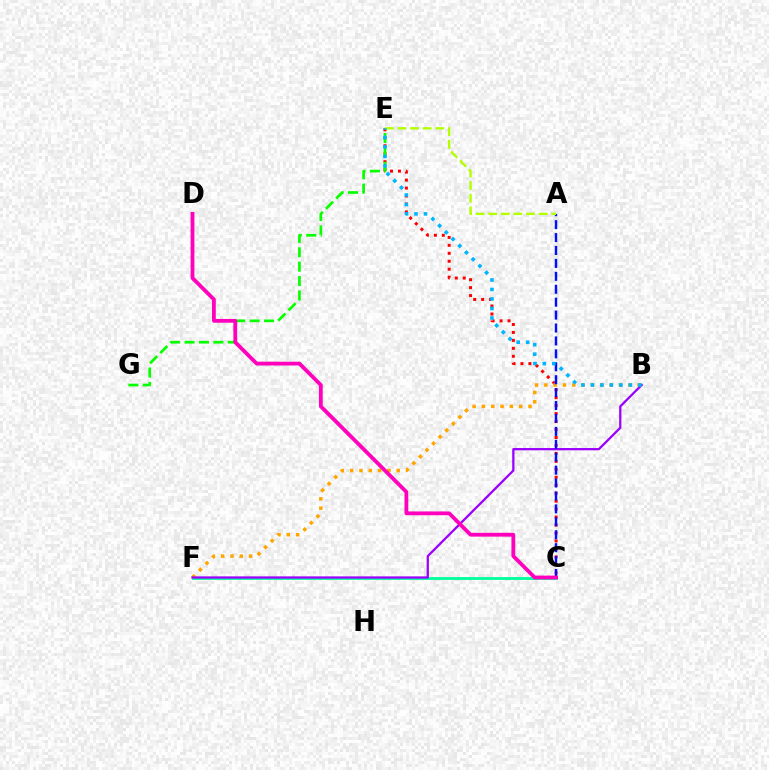{('C', 'E'): [{'color': '#ff0000', 'line_style': 'dotted', 'thickness': 2.16}], ('E', 'G'): [{'color': '#08ff00', 'line_style': 'dashed', 'thickness': 1.96}], ('B', 'F'): [{'color': '#ffa500', 'line_style': 'dotted', 'thickness': 2.53}, {'color': '#9b00ff', 'line_style': 'solid', 'thickness': 1.63}], ('C', 'F'): [{'color': '#00ff9d', 'line_style': 'solid', 'thickness': 2.03}], ('A', 'C'): [{'color': '#0010ff', 'line_style': 'dashed', 'thickness': 1.76}], ('A', 'E'): [{'color': '#b3ff00', 'line_style': 'dashed', 'thickness': 1.71}], ('C', 'D'): [{'color': '#ff00bd', 'line_style': 'solid', 'thickness': 2.73}], ('B', 'E'): [{'color': '#00b5ff', 'line_style': 'dotted', 'thickness': 2.58}]}